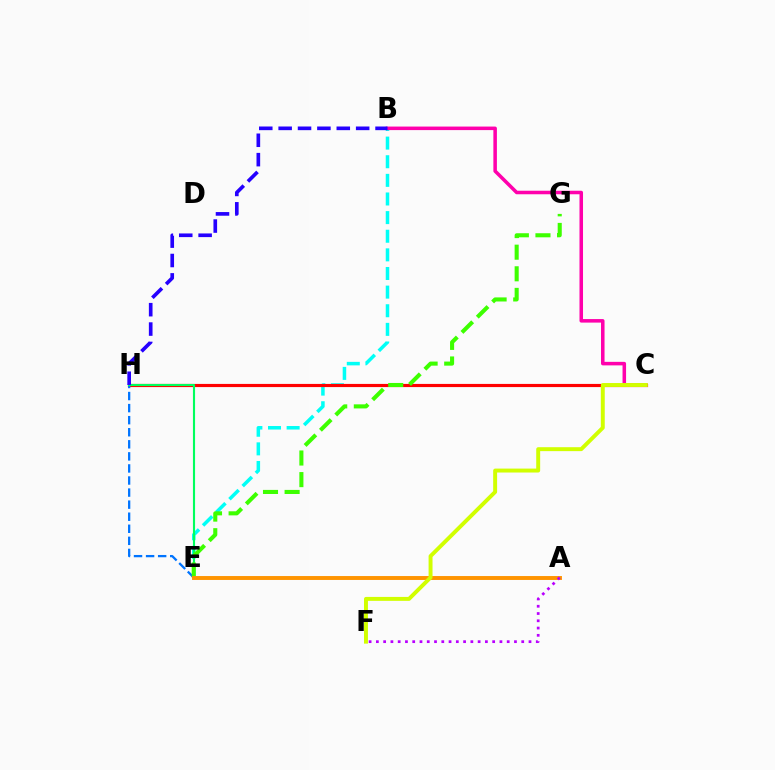{('B', 'E'): [{'color': '#00fff6', 'line_style': 'dashed', 'thickness': 2.53}], ('C', 'H'): [{'color': '#ff0000', 'line_style': 'solid', 'thickness': 2.28}], ('B', 'C'): [{'color': '#ff00ac', 'line_style': 'solid', 'thickness': 2.54}], ('E', 'H'): [{'color': '#0074ff', 'line_style': 'dashed', 'thickness': 1.64}, {'color': '#00ff5c', 'line_style': 'solid', 'thickness': 1.53}], ('E', 'G'): [{'color': '#3dff00', 'line_style': 'dashed', 'thickness': 2.94}], ('A', 'E'): [{'color': '#ff9400', 'line_style': 'solid', 'thickness': 2.82}], ('B', 'H'): [{'color': '#2500ff', 'line_style': 'dashed', 'thickness': 2.63}], ('A', 'F'): [{'color': '#b900ff', 'line_style': 'dotted', 'thickness': 1.97}], ('C', 'F'): [{'color': '#d1ff00', 'line_style': 'solid', 'thickness': 2.83}]}